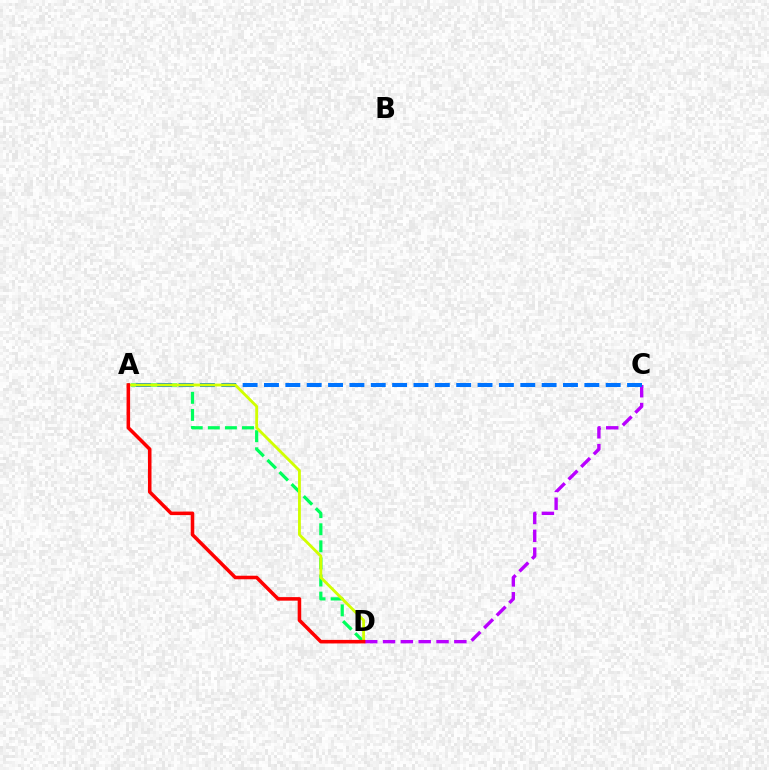{('A', 'D'): [{'color': '#00ff5c', 'line_style': 'dashed', 'thickness': 2.32}, {'color': '#d1ff00', 'line_style': 'solid', 'thickness': 2.04}, {'color': '#ff0000', 'line_style': 'solid', 'thickness': 2.55}], ('C', 'D'): [{'color': '#b900ff', 'line_style': 'dashed', 'thickness': 2.42}], ('A', 'C'): [{'color': '#0074ff', 'line_style': 'dashed', 'thickness': 2.9}]}